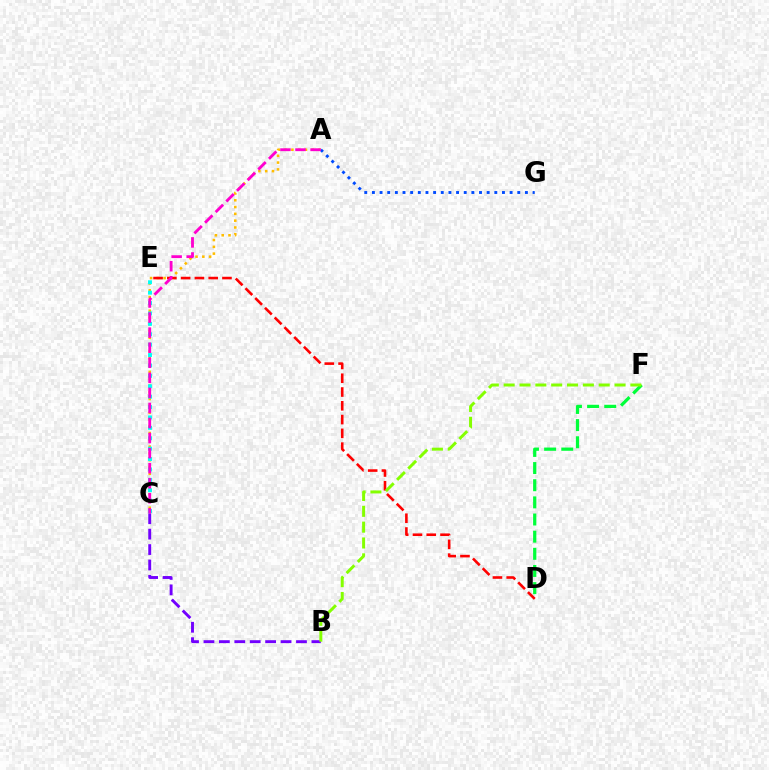{('B', 'C'): [{'color': '#7200ff', 'line_style': 'dashed', 'thickness': 2.1}], ('A', 'C'): [{'color': '#ffbd00', 'line_style': 'dotted', 'thickness': 1.85}, {'color': '#ff00cf', 'line_style': 'dashed', 'thickness': 2.05}], ('D', 'E'): [{'color': '#ff0000', 'line_style': 'dashed', 'thickness': 1.87}], ('A', 'G'): [{'color': '#004bff', 'line_style': 'dotted', 'thickness': 2.08}], ('C', 'E'): [{'color': '#00fff6', 'line_style': 'dotted', 'thickness': 2.83}], ('D', 'F'): [{'color': '#00ff39', 'line_style': 'dashed', 'thickness': 2.33}], ('B', 'F'): [{'color': '#84ff00', 'line_style': 'dashed', 'thickness': 2.15}]}